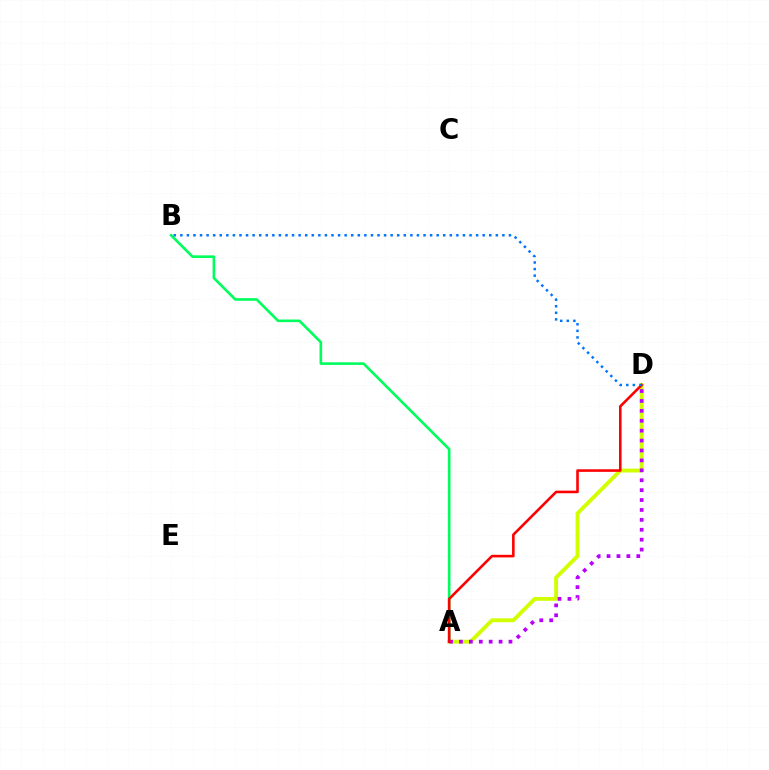{('A', 'D'): [{'color': '#d1ff00', 'line_style': 'solid', 'thickness': 2.77}, {'color': '#b900ff', 'line_style': 'dotted', 'thickness': 2.69}, {'color': '#ff0000', 'line_style': 'solid', 'thickness': 1.86}], ('A', 'B'): [{'color': '#00ff5c', 'line_style': 'solid', 'thickness': 1.89}], ('B', 'D'): [{'color': '#0074ff', 'line_style': 'dotted', 'thickness': 1.79}]}